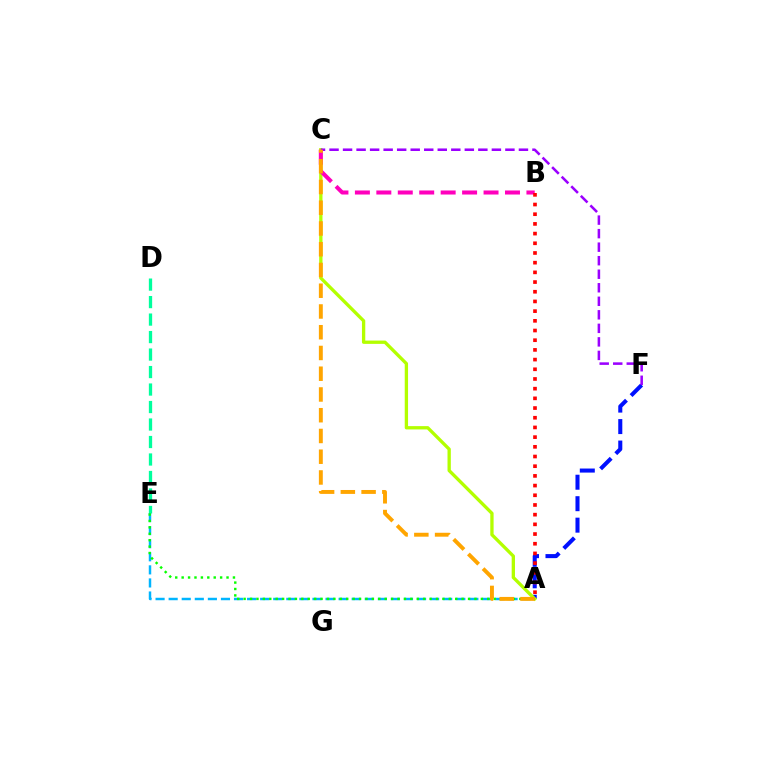{('A', 'F'): [{'color': '#0010ff', 'line_style': 'dashed', 'thickness': 2.92}], ('A', 'C'): [{'color': '#b3ff00', 'line_style': 'solid', 'thickness': 2.39}, {'color': '#ffa500', 'line_style': 'dashed', 'thickness': 2.82}], ('A', 'E'): [{'color': '#00b5ff', 'line_style': 'dashed', 'thickness': 1.78}, {'color': '#08ff00', 'line_style': 'dotted', 'thickness': 1.74}], ('C', 'F'): [{'color': '#9b00ff', 'line_style': 'dashed', 'thickness': 1.84}], ('D', 'E'): [{'color': '#00ff9d', 'line_style': 'dashed', 'thickness': 2.38}], ('B', 'C'): [{'color': '#ff00bd', 'line_style': 'dashed', 'thickness': 2.91}], ('A', 'B'): [{'color': '#ff0000', 'line_style': 'dotted', 'thickness': 2.63}]}